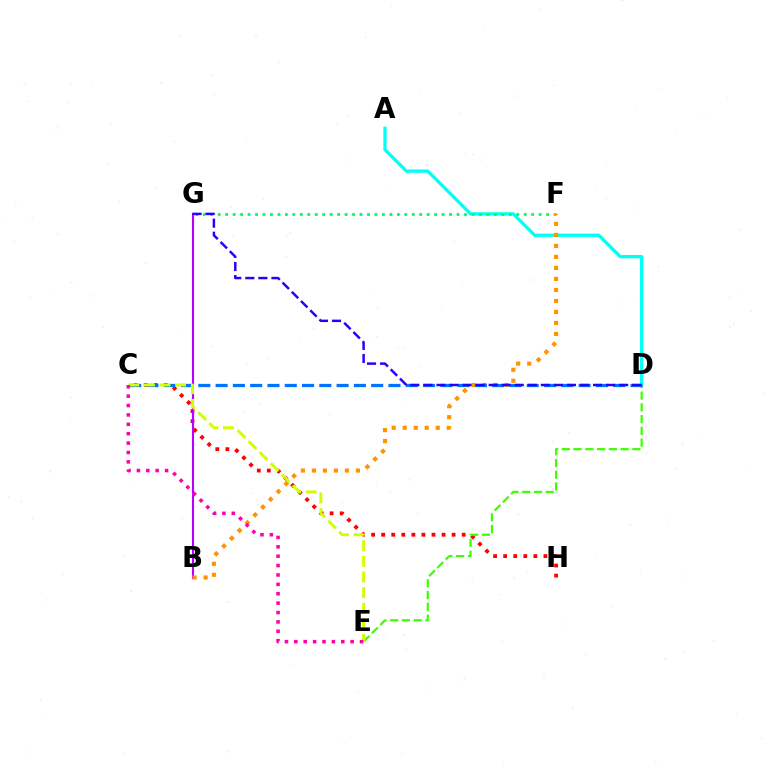{('A', 'D'): [{'color': '#00fff6', 'line_style': 'solid', 'thickness': 2.36}], ('C', 'H'): [{'color': '#ff0000', 'line_style': 'dotted', 'thickness': 2.73}], ('B', 'G'): [{'color': '#b900ff', 'line_style': 'solid', 'thickness': 1.51}], ('F', 'G'): [{'color': '#00ff5c', 'line_style': 'dotted', 'thickness': 2.03}], ('B', 'F'): [{'color': '#ff9400', 'line_style': 'dotted', 'thickness': 2.99}], ('D', 'E'): [{'color': '#3dff00', 'line_style': 'dashed', 'thickness': 1.6}], ('C', 'D'): [{'color': '#0074ff', 'line_style': 'dashed', 'thickness': 2.35}], ('D', 'G'): [{'color': '#2500ff', 'line_style': 'dashed', 'thickness': 1.77}], ('C', 'E'): [{'color': '#d1ff00', 'line_style': 'dashed', 'thickness': 2.12}, {'color': '#ff00ac', 'line_style': 'dotted', 'thickness': 2.55}]}